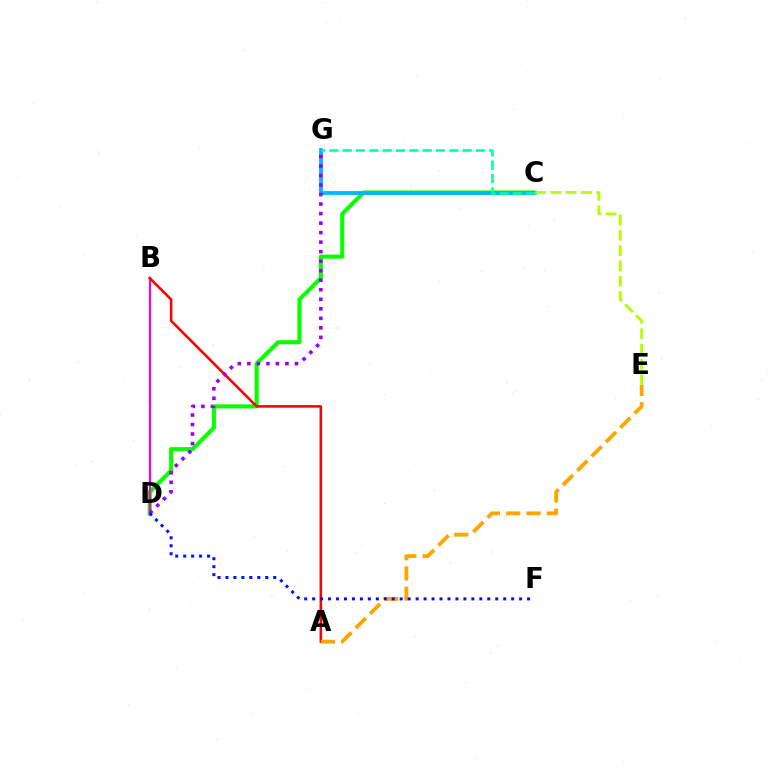{('C', 'D'): [{'color': '#08ff00', 'line_style': 'solid', 'thickness': 2.94}], ('C', 'G'): [{'color': '#00b5ff', 'line_style': 'solid', 'thickness': 2.73}, {'color': '#00ff9d', 'line_style': 'dashed', 'thickness': 1.81}], ('B', 'D'): [{'color': '#ff00bd', 'line_style': 'solid', 'thickness': 1.57}], ('A', 'B'): [{'color': '#ff0000', 'line_style': 'solid', 'thickness': 1.85}], ('A', 'E'): [{'color': '#ffa500', 'line_style': 'dashed', 'thickness': 2.75}], ('D', 'G'): [{'color': '#9b00ff', 'line_style': 'dotted', 'thickness': 2.59}], ('D', 'F'): [{'color': '#0010ff', 'line_style': 'dotted', 'thickness': 2.16}], ('C', 'E'): [{'color': '#b3ff00', 'line_style': 'dashed', 'thickness': 2.08}]}